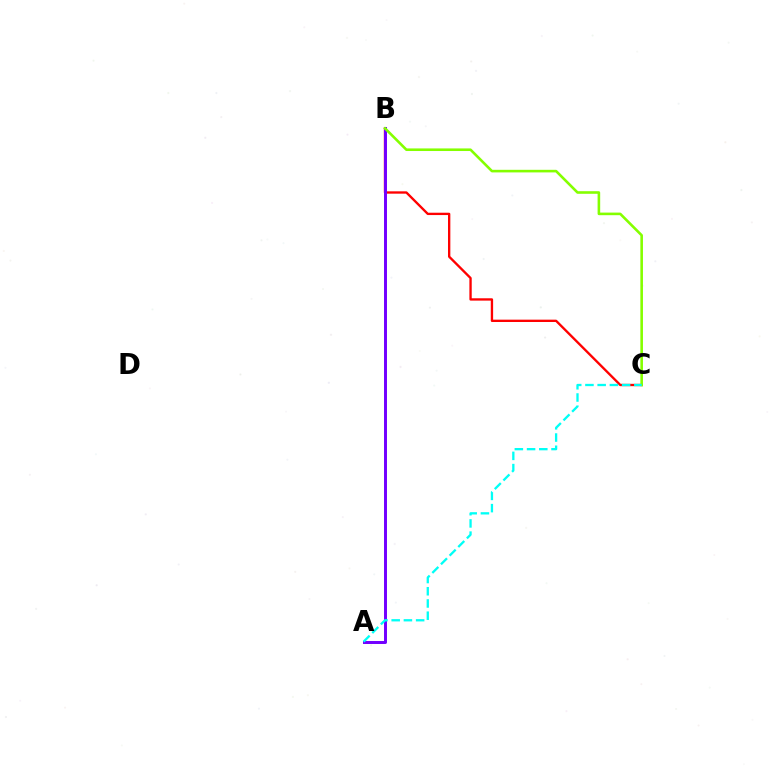{('B', 'C'): [{'color': '#ff0000', 'line_style': 'solid', 'thickness': 1.69}, {'color': '#84ff00', 'line_style': 'solid', 'thickness': 1.87}], ('A', 'B'): [{'color': '#7200ff', 'line_style': 'solid', 'thickness': 2.14}], ('A', 'C'): [{'color': '#00fff6', 'line_style': 'dashed', 'thickness': 1.66}]}